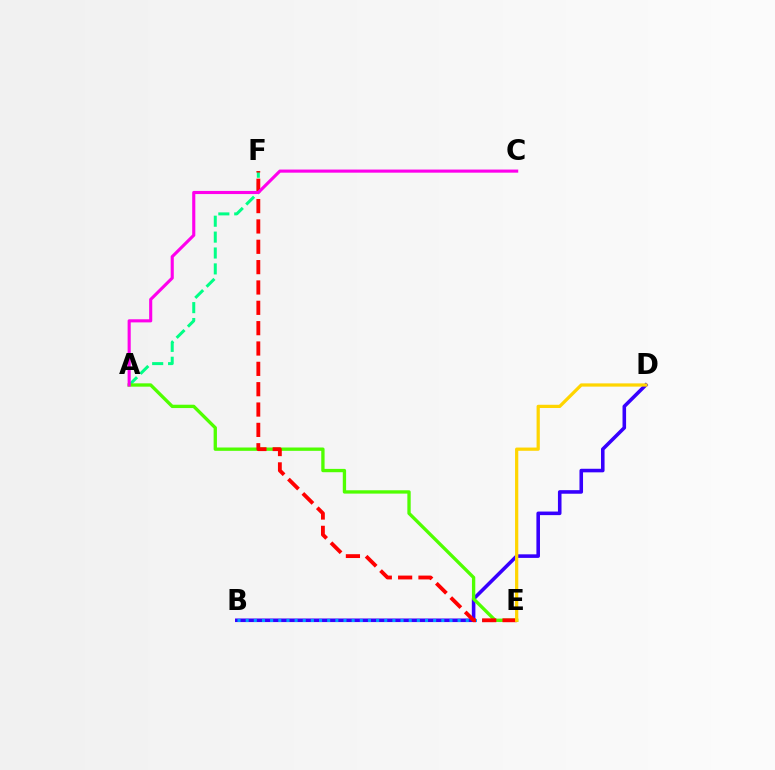{('B', 'D'): [{'color': '#3700ff', 'line_style': 'solid', 'thickness': 2.57}], ('B', 'E'): [{'color': '#009eff', 'line_style': 'dotted', 'thickness': 2.21}], ('A', 'F'): [{'color': '#00ff86', 'line_style': 'dashed', 'thickness': 2.16}], ('A', 'E'): [{'color': '#4fff00', 'line_style': 'solid', 'thickness': 2.4}], ('E', 'F'): [{'color': '#ff0000', 'line_style': 'dashed', 'thickness': 2.76}], ('A', 'C'): [{'color': '#ff00ed', 'line_style': 'solid', 'thickness': 2.24}], ('D', 'E'): [{'color': '#ffd500', 'line_style': 'solid', 'thickness': 2.33}]}